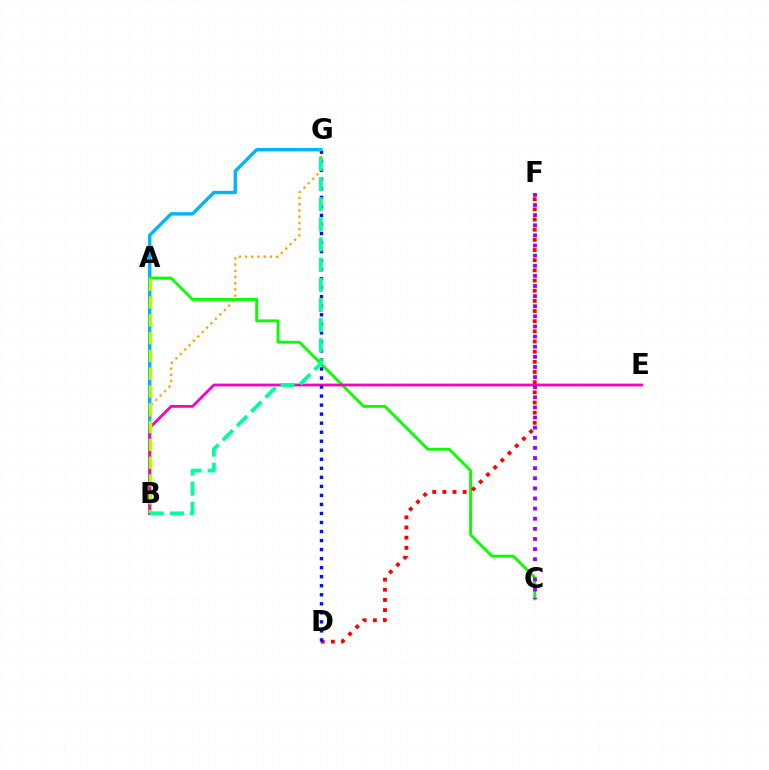{('B', 'G'): [{'color': '#00b5ff', 'line_style': 'solid', 'thickness': 2.45}, {'color': '#ffa500', 'line_style': 'dotted', 'thickness': 1.69}, {'color': '#00ff9d', 'line_style': 'dashed', 'thickness': 2.74}], ('A', 'C'): [{'color': '#08ff00', 'line_style': 'solid', 'thickness': 2.06}], ('D', 'F'): [{'color': '#ff0000', 'line_style': 'dotted', 'thickness': 2.76}], ('B', 'E'): [{'color': '#ff00bd', 'line_style': 'solid', 'thickness': 2.0}], ('D', 'G'): [{'color': '#0010ff', 'line_style': 'dotted', 'thickness': 2.45}], ('A', 'B'): [{'color': '#b3ff00', 'line_style': 'dashed', 'thickness': 2.42}], ('C', 'F'): [{'color': '#9b00ff', 'line_style': 'dotted', 'thickness': 2.75}]}